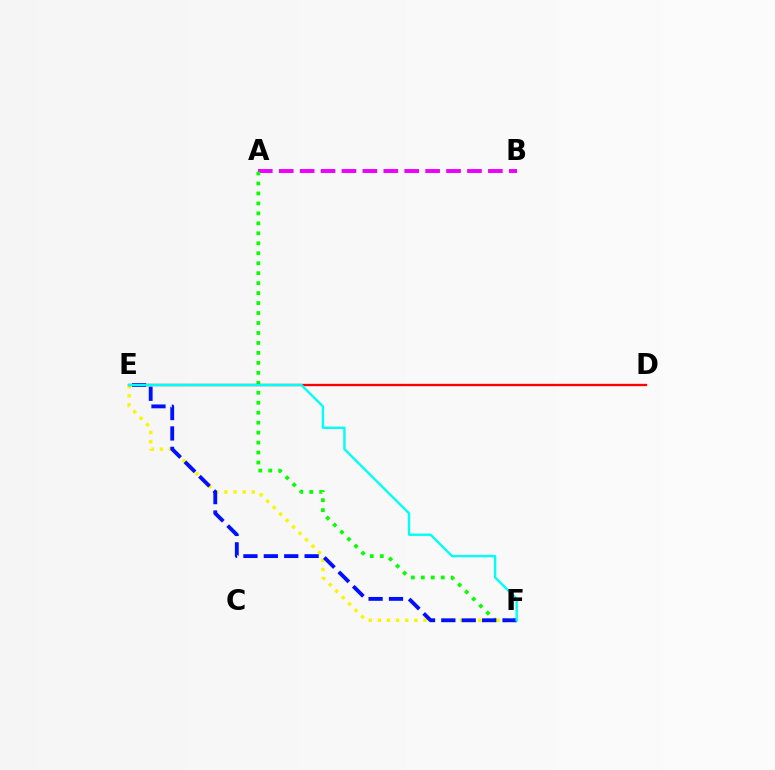{('A', 'B'): [{'color': '#ee00ff', 'line_style': 'dashed', 'thickness': 2.84}], ('A', 'F'): [{'color': '#08ff00', 'line_style': 'dotted', 'thickness': 2.71}], ('E', 'F'): [{'color': '#fcf500', 'line_style': 'dotted', 'thickness': 2.48}, {'color': '#0010ff', 'line_style': 'dashed', 'thickness': 2.77}, {'color': '#00fff6', 'line_style': 'solid', 'thickness': 1.71}], ('D', 'E'): [{'color': '#ff0000', 'line_style': 'solid', 'thickness': 1.68}]}